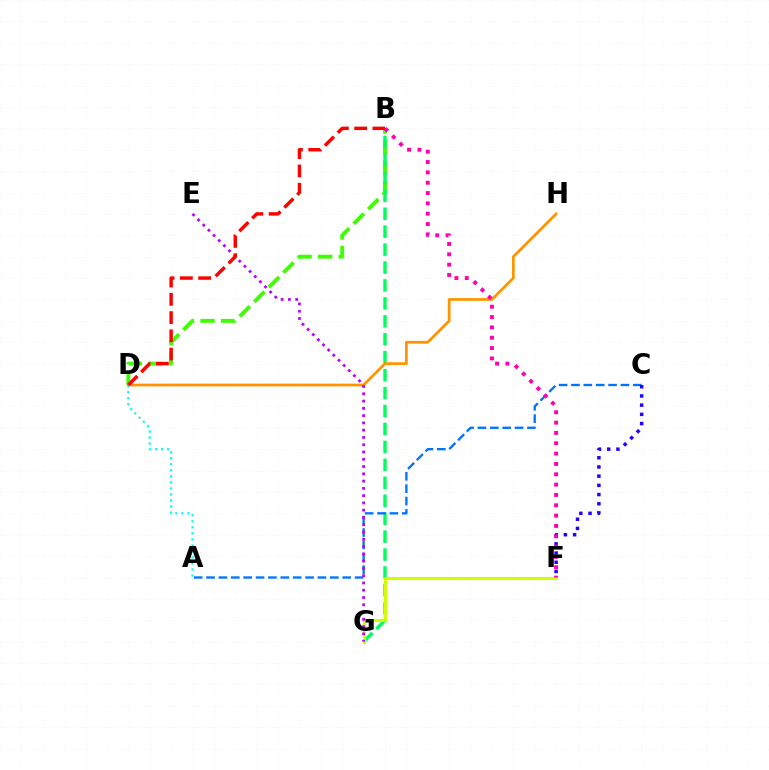{('B', 'D'): [{'color': '#3dff00', 'line_style': 'dashed', 'thickness': 2.8}, {'color': '#ff0000', 'line_style': 'dashed', 'thickness': 2.48}], ('B', 'G'): [{'color': '#00ff5c', 'line_style': 'dashed', 'thickness': 2.44}], ('D', 'H'): [{'color': '#ff9400', 'line_style': 'solid', 'thickness': 1.97}], ('F', 'G'): [{'color': '#d1ff00', 'line_style': 'solid', 'thickness': 2.23}], ('A', 'C'): [{'color': '#0074ff', 'line_style': 'dashed', 'thickness': 1.68}], ('E', 'G'): [{'color': '#b900ff', 'line_style': 'dotted', 'thickness': 1.98}], ('A', 'D'): [{'color': '#00fff6', 'line_style': 'dotted', 'thickness': 1.64}], ('C', 'F'): [{'color': '#2500ff', 'line_style': 'dotted', 'thickness': 2.5}], ('B', 'F'): [{'color': '#ff00ac', 'line_style': 'dotted', 'thickness': 2.81}]}